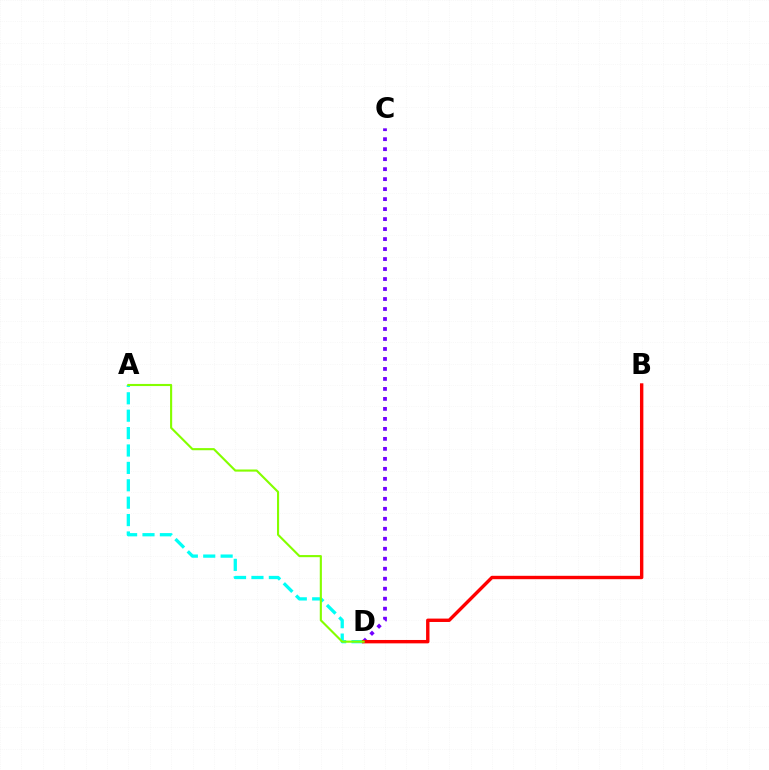{('A', 'D'): [{'color': '#00fff6', 'line_style': 'dashed', 'thickness': 2.36}, {'color': '#84ff00', 'line_style': 'solid', 'thickness': 1.53}], ('C', 'D'): [{'color': '#7200ff', 'line_style': 'dotted', 'thickness': 2.71}], ('B', 'D'): [{'color': '#ff0000', 'line_style': 'solid', 'thickness': 2.44}]}